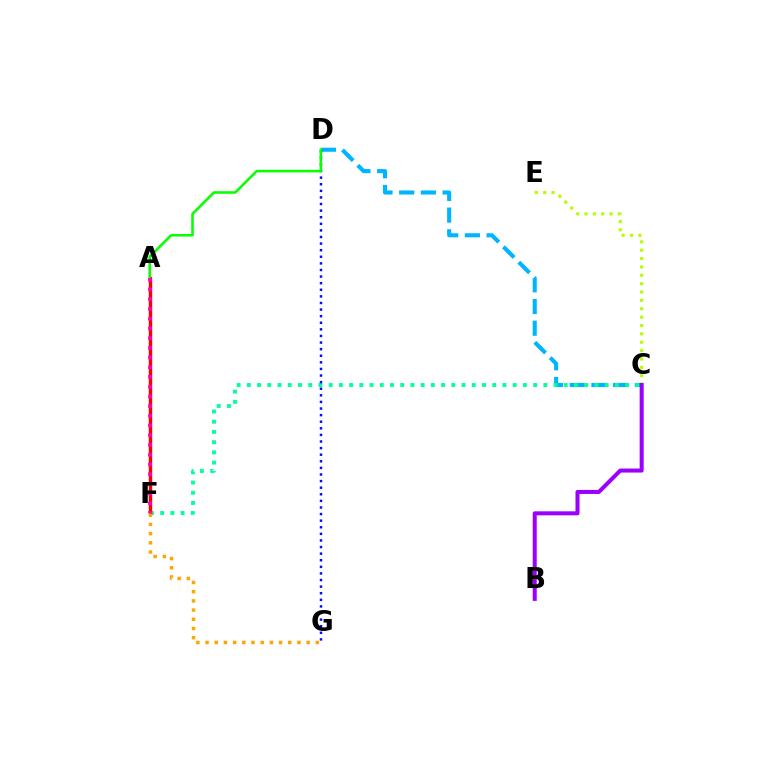{('C', 'D'): [{'color': '#00b5ff', 'line_style': 'dashed', 'thickness': 2.95}], ('C', 'E'): [{'color': '#b3ff00', 'line_style': 'dotted', 'thickness': 2.27}], ('C', 'F'): [{'color': '#00ff9d', 'line_style': 'dotted', 'thickness': 2.78}], ('A', 'F'): [{'color': '#ff0000', 'line_style': 'solid', 'thickness': 2.44}, {'color': '#ff00bd', 'line_style': 'dotted', 'thickness': 2.64}], ('B', 'C'): [{'color': '#9b00ff', 'line_style': 'solid', 'thickness': 2.9}], ('F', 'G'): [{'color': '#ffa500', 'line_style': 'dotted', 'thickness': 2.5}], ('D', 'G'): [{'color': '#0010ff', 'line_style': 'dotted', 'thickness': 1.79}], ('A', 'D'): [{'color': '#08ff00', 'line_style': 'solid', 'thickness': 1.85}]}